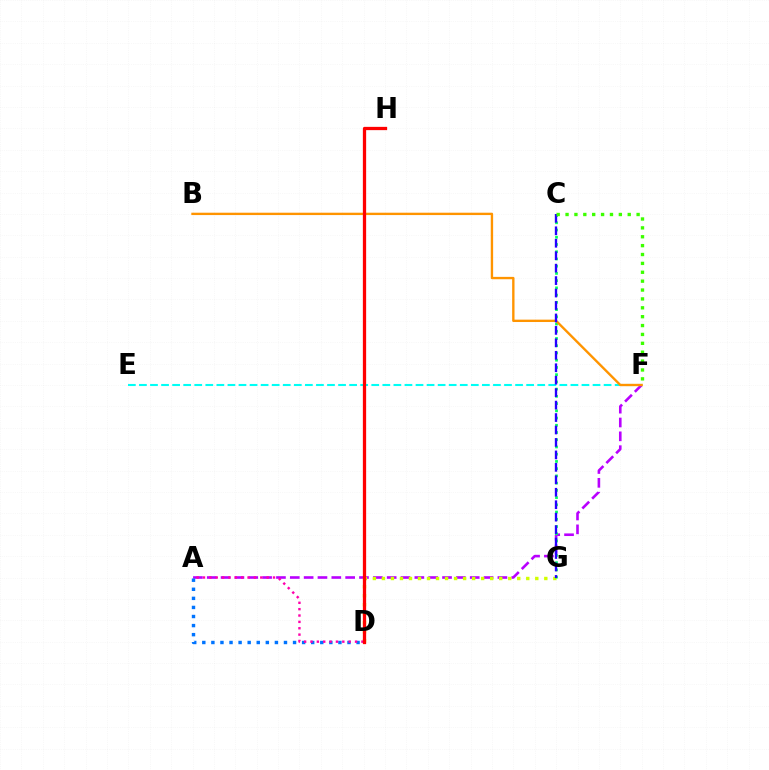{('A', 'F'): [{'color': '#b900ff', 'line_style': 'dashed', 'thickness': 1.88}], ('A', 'D'): [{'color': '#0074ff', 'line_style': 'dotted', 'thickness': 2.47}, {'color': '#ff00ac', 'line_style': 'dotted', 'thickness': 1.73}], ('E', 'F'): [{'color': '#00fff6', 'line_style': 'dashed', 'thickness': 1.5}], ('D', 'G'): [{'color': '#d1ff00', 'line_style': 'dotted', 'thickness': 2.45}], ('C', 'G'): [{'color': '#00ff5c', 'line_style': 'dotted', 'thickness': 1.96}, {'color': '#2500ff', 'line_style': 'dashed', 'thickness': 1.69}], ('B', 'F'): [{'color': '#ff9400', 'line_style': 'solid', 'thickness': 1.7}], ('C', 'F'): [{'color': '#3dff00', 'line_style': 'dotted', 'thickness': 2.41}], ('D', 'H'): [{'color': '#ff0000', 'line_style': 'solid', 'thickness': 2.36}]}